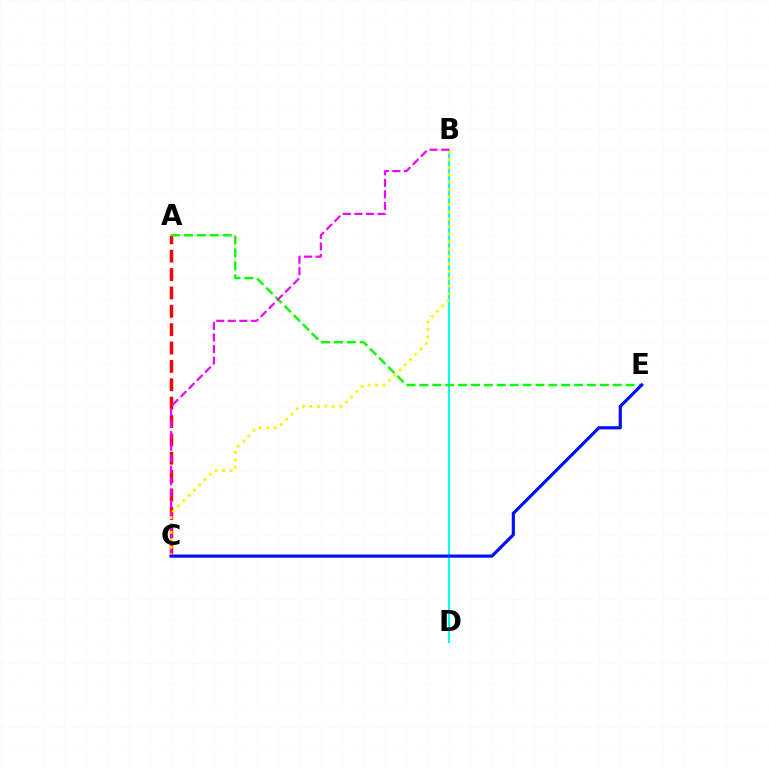{('B', 'D'): [{'color': '#00fff6', 'line_style': 'solid', 'thickness': 1.51}], ('A', 'C'): [{'color': '#ff0000', 'line_style': 'dashed', 'thickness': 2.5}], ('A', 'E'): [{'color': '#08ff00', 'line_style': 'dashed', 'thickness': 1.75}], ('B', 'C'): [{'color': '#ee00ff', 'line_style': 'dashed', 'thickness': 1.57}, {'color': '#fcf500', 'line_style': 'dotted', 'thickness': 2.02}], ('C', 'E'): [{'color': '#0010ff', 'line_style': 'solid', 'thickness': 2.28}]}